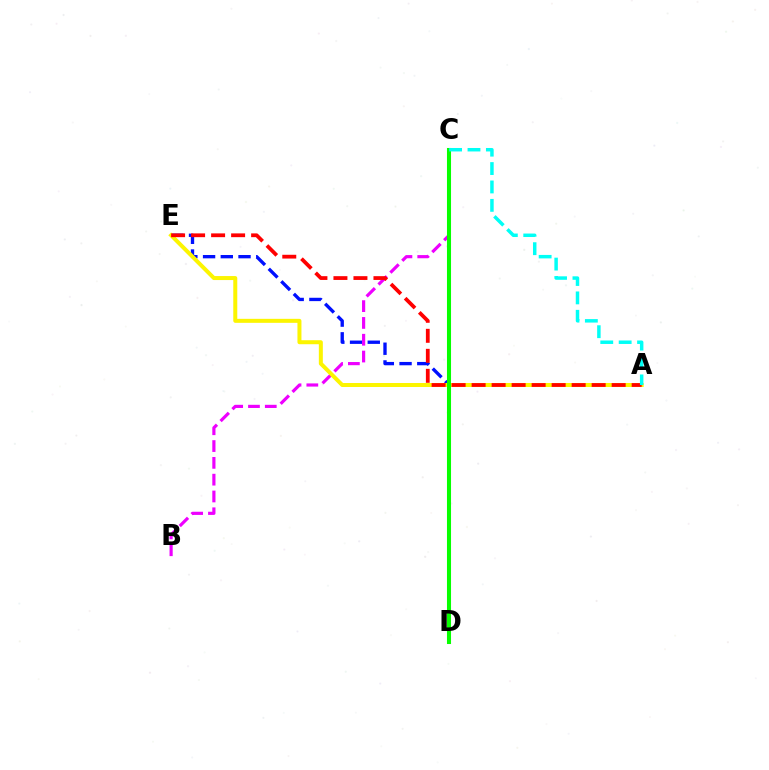{('A', 'E'): [{'color': '#0010ff', 'line_style': 'dashed', 'thickness': 2.41}, {'color': '#fcf500', 'line_style': 'solid', 'thickness': 2.88}, {'color': '#ff0000', 'line_style': 'dashed', 'thickness': 2.72}], ('B', 'C'): [{'color': '#ee00ff', 'line_style': 'dashed', 'thickness': 2.28}], ('C', 'D'): [{'color': '#08ff00', 'line_style': 'solid', 'thickness': 2.92}], ('A', 'C'): [{'color': '#00fff6', 'line_style': 'dashed', 'thickness': 2.5}]}